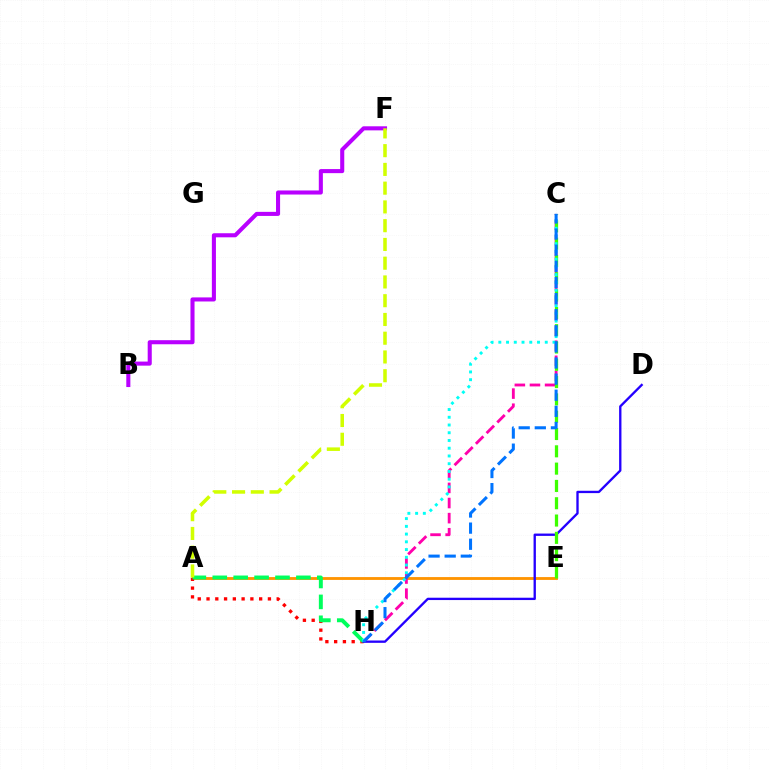{('A', 'E'): [{'color': '#ff9400', 'line_style': 'solid', 'thickness': 2.04}], ('B', 'F'): [{'color': '#b900ff', 'line_style': 'solid', 'thickness': 2.93}], ('A', 'H'): [{'color': '#ff0000', 'line_style': 'dotted', 'thickness': 2.38}, {'color': '#00ff5c', 'line_style': 'dashed', 'thickness': 2.84}], ('C', 'H'): [{'color': '#ff00ac', 'line_style': 'dashed', 'thickness': 2.05}, {'color': '#00fff6', 'line_style': 'dotted', 'thickness': 2.1}, {'color': '#0074ff', 'line_style': 'dashed', 'thickness': 2.19}], ('D', 'H'): [{'color': '#2500ff', 'line_style': 'solid', 'thickness': 1.68}], ('A', 'F'): [{'color': '#d1ff00', 'line_style': 'dashed', 'thickness': 2.55}], ('C', 'E'): [{'color': '#3dff00', 'line_style': 'dashed', 'thickness': 2.35}]}